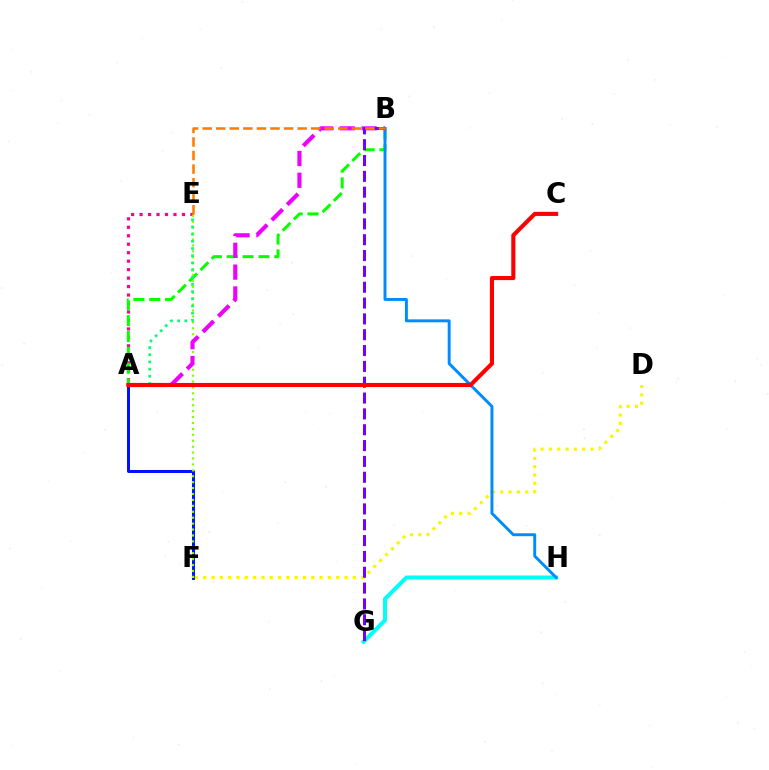{('A', 'E'): [{'color': '#ff0094', 'line_style': 'dotted', 'thickness': 2.3}, {'color': '#00ff74', 'line_style': 'dotted', 'thickness': 1.95}], ('A', 'B'): [{'color': '#08ff00', 'line_style': 'dashed', 'thickness': 2.16}, {'color': '#ee00ff', 'line_style': 'dashed', 'thickness': 2.97}], ('A', 'F'): [{'color': '#0010ff', 'line_style': 'solid', 'thickness': 2.14}], ('G', 'H'): [{'color': '#00fff6', 'line_style': 'solid', 'thickness': 2.9}], ('E', 'F'): [{'color': '#84ff00', 'line_style': 'dotted', 'thickness': 1.61}], ('D', 'F'): [{'color': '#fcf500', 'line_style': 'dotted', 'thickness': 2.26}], ('B', 'H'): [{'color': '#008cff', 'line_style': 'solid', 'thickness': 2.12}], ('B', 'G'): [{'color': '#7200ff', 'line_style': 'dashed', 'thickness': 2.15}], ('B', 'E'): [{'color': '#ff7c00', 'line_style': 'dashed', 'thickness': 1.84}], ('A', 'C'): [{'color': '#ff0000', 'line_style': 'solid', 'thickness': 2.95}]}